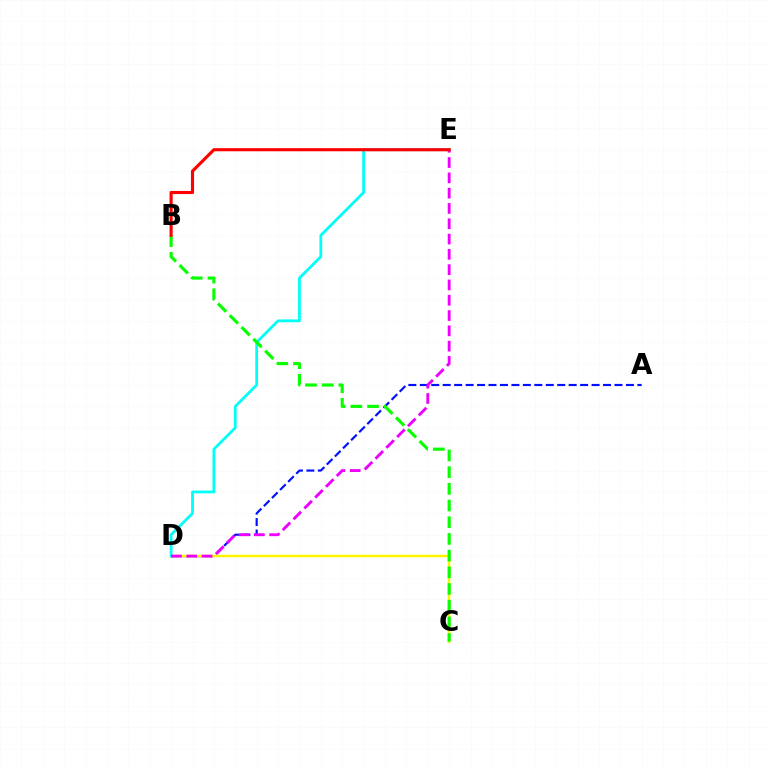{('A', 'D'): [{'color': '#0010ff', 'line_style': 'dashed', 'thickness': 1.56}], ('C', 'D'): [{'color': '#fcf500', 'line_style': 'solid', 'thickness': 1.79}], ('D', 'E'): [{'color': '#00fff6', 'line_style': 'solid', 'thickness': 2.02}, {'color': '#ee00ff', 'line_style': 'dashed', 'thickness': 2.08}], ('B', 'C'): [{'color': '#08ff00', 'line_style': 'dashed', 'thickness': 2.27}], ('B', 'E'): [{'color': '#ff0000', 'line_style': 'solid', 'thickness': 2.25}]}